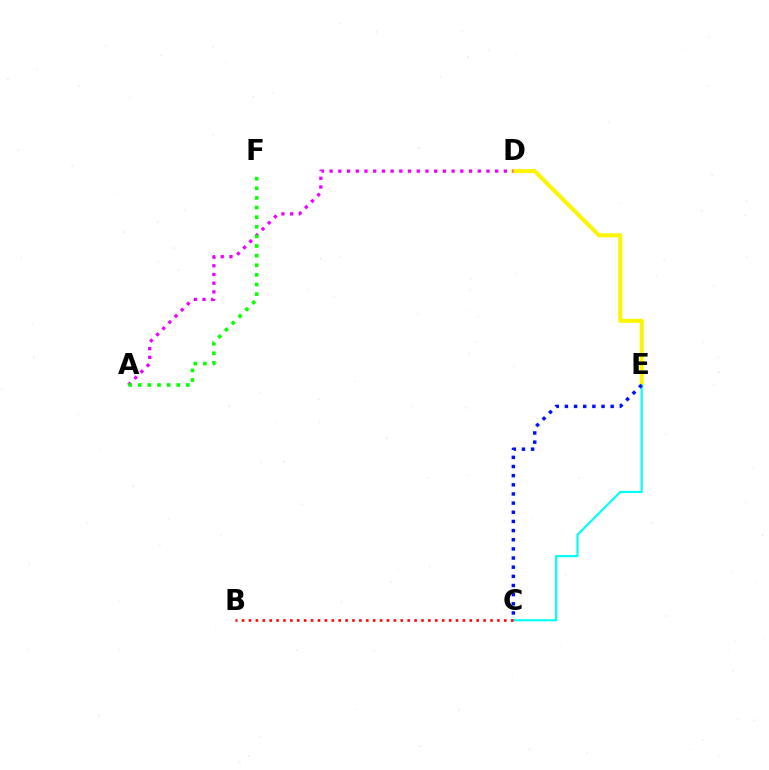{('D', 'E'): [{'color': '#fcf500', 'line_style': 'solid', 'thickness': 2.92}], ('C', 'E'): [{'color': '#00fff6', 'line_style': 'solid', 'thickness': 1.56}, {'color': '#0010ff', 'line_style': 'dotted', 'thickness': 2.49}], ('B', 'C'): [{'color': '#ff0000', 'line_style': 'dotted', 'thickness': 1.87}], ('A', 'D'): [{'color': '#ee00ff', 'line_style': 'dotted', 'thickness': 2.37}], ('A', 'F'): [{'color': '#08ff00', 'line_style': 'dotted', 'thickness': 2.61}]}